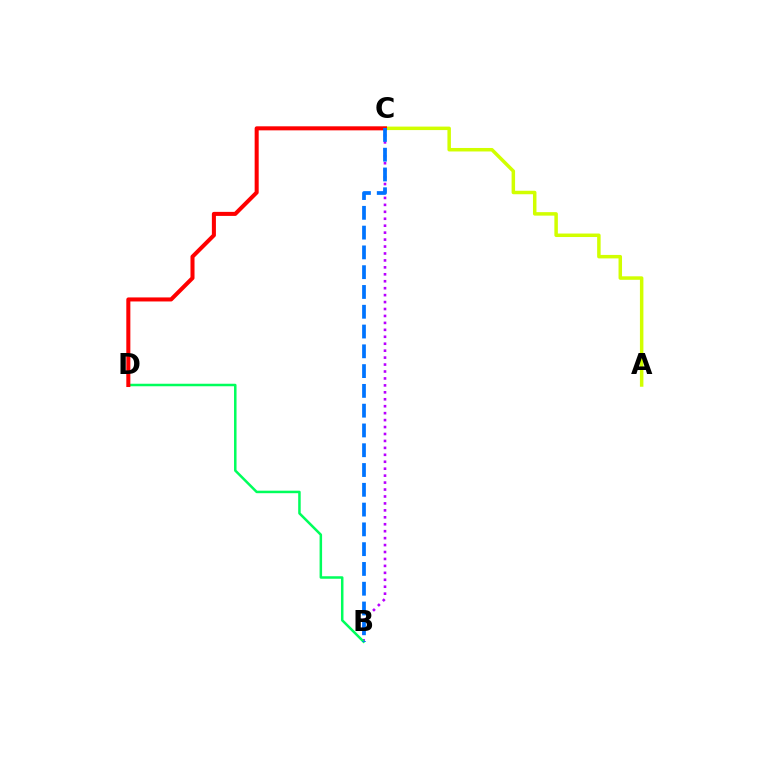{('B', 'C'): [{'color': '#b900ff', 'line_style': 'dotted', 'thickness': 1.89}, {'color': '#0074ff', 'line_style': 'dashed', 'thickness': 2.69}], ('A', 'C'): [{'color': '#d1ff00', 'line_style': 'solid', 'thickness': 2.51}], ('B', 'D'): [{'color': '#00ff5c', 'line_style': 'solid', 'thickness': 1.81}], ('C', 'D'): [{'color': '#ff0000', 'line_style': 'solid', 'thickness': 2.91}]}